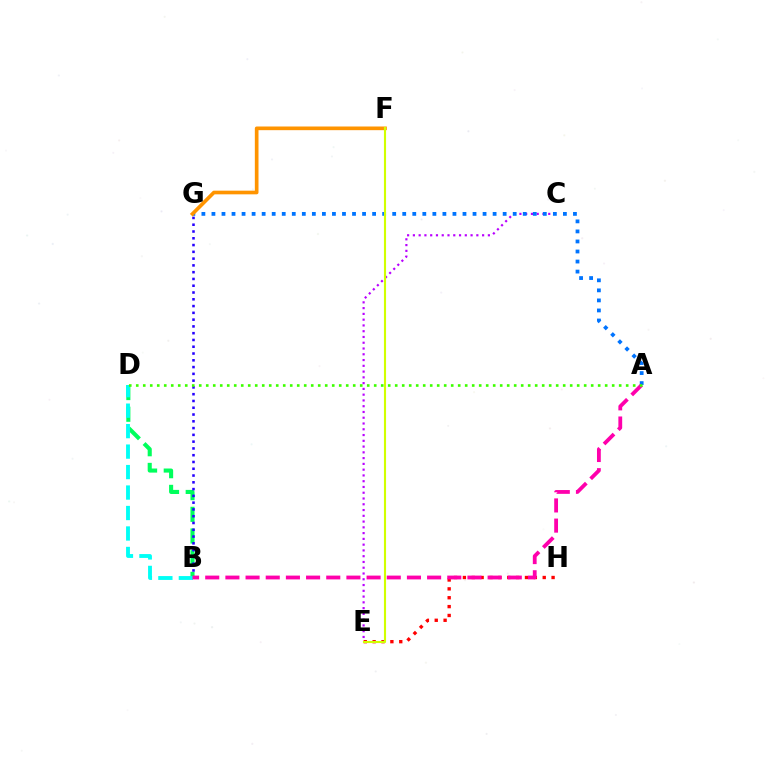{('C', 'E'): [{'color': '#b900ff', 'line_style': 'dotted', 'thickness': 1.57}], ('B', 'D'): [{'color': '#00ff5c', 'line_style': 'dashed', 'thickness': 2.94}, {'color': '#00fff6', 'line_style': 'dashed', 'thickness': 2.78}], ('B', 'G'): [{'color': '#2500ff', 'line_style': 'dotted', 'thickness': 1.84}], ('A', 'G'): [{'color': '#0074ff', 'line_style': 'dotted', 'thickness': 2.73}], ('E', 'H'): [{'color': '#ff0000', 'line_style': 'dotted', 'thickness': 2.41}], ('A', 'B'): [{'color': '#ff00ac', 'line_style': 'dashed', 'thickness': 2.74}], ('F', 'G'): [{'color': '#ff9400', 'line_style': 'solid', 'thickness': 2.64}], ('E', 'F'): [{'color': '#d1ff00', 'line_style': 'solid', 'thickness': 1.53}], ('A', 'D'): [{'color': '#3dff00', 'line_style': 'dotted', 'thickness': 1.9}]}